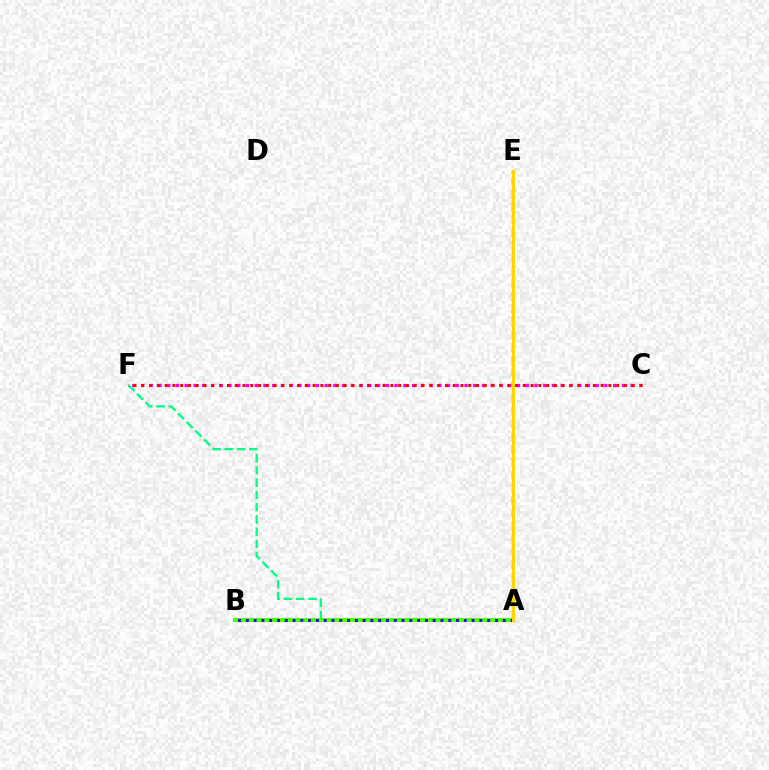{('C', 'F'): [{'color': '#ff00ed', 'line_style': 'dotted', 'thickness': 2.38}, {'color': '#ff0000', 'line_style': 'dotted', 'thickness': 2.12}], ('A', 'F'): [{'color': '#00ff86', 'line_style': 'dashed', 'thickness': 1.67}], ('A', 'E'): [{'color': '#009eff', 'line_style': 'dashed', 'thickness': 1.73}, {'color': '#ffd500', 'line_style': 'solid', 'thickness': 2.17}], ('A', 'B'): [{'color': '#4fff00', 'line_style': 'solid', 'thickness': 2.98}, {'color': '#3700ff', 'line_style': 'dotted', 'thickness': 2.12}]}